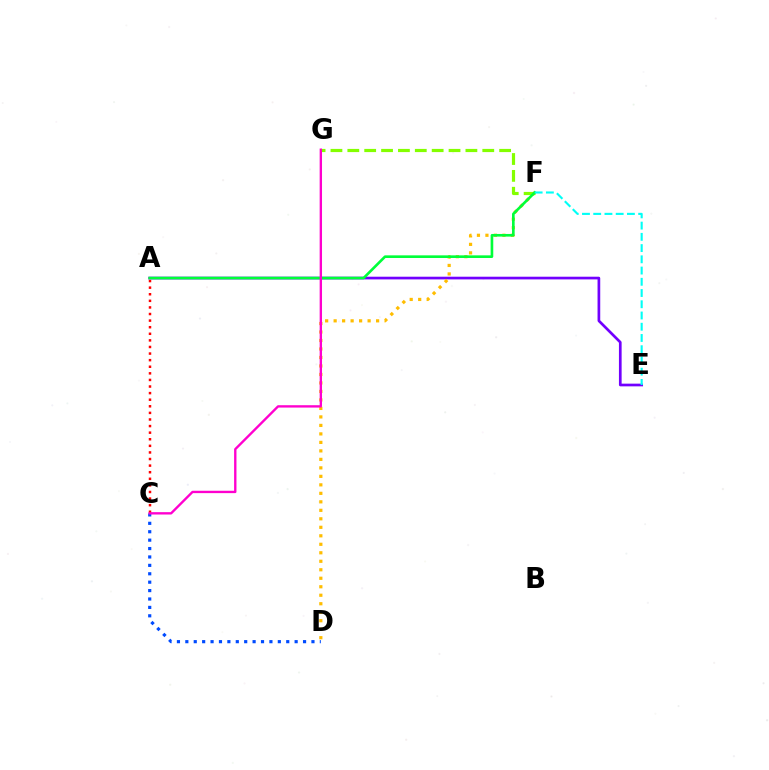{('C', 'D'): [{'color': '#004bff', 'line_style': 'dotted', 'thickness': 2.28}], ('A', 'E'): [{'color': '#7200ff', 'line_style': 'solid', 'thickness': 1.94}], ('D', 'F'): [{'color': '#ffbd00', 'line_style': 'dotted', 'thickness': 2.31}], ('A', 'C'): [{'color': '#ff0000', 'line_style': 'dotted', 'thickness': 1.79}], ('F', 'G'): [{'color': '#84ff00', 'line_style': 'dashed', 'thickness': 2.29}], ('A', 'F'): [{'color': '#00ff39', 'line_style': 'solid', 'thickness': 1.9}], ('C', 'G'): [{'color': '#ff00cf', 'line_style': 'solid', 'thickness': 1.7}], ('E', 'F'): [{'color': '#00fff6', 'line_style': 'dashed', 'thickness': 1.53}]}